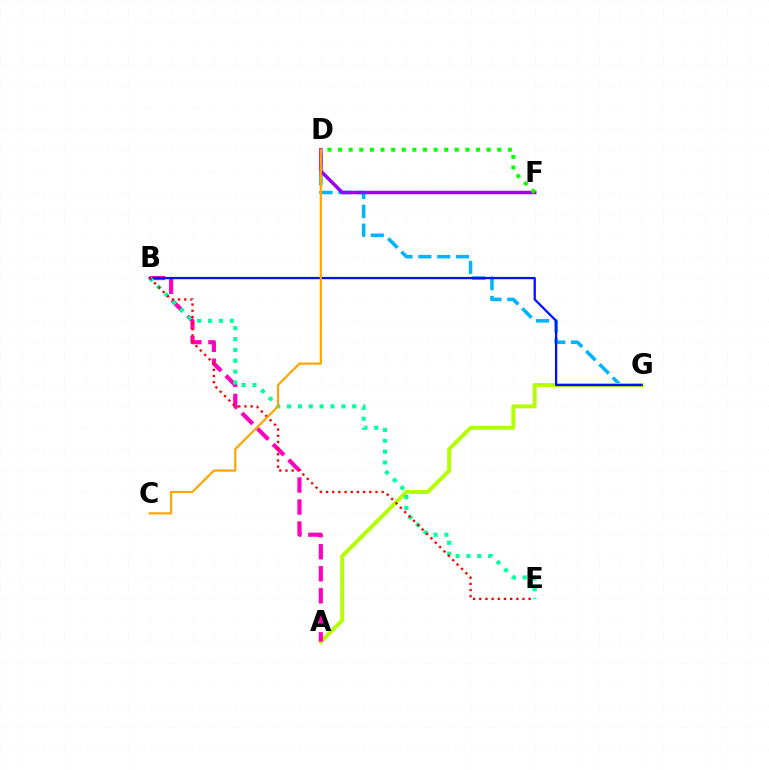{('D', 'G'): [{'color': '#00b5ff', 'line_style': 'dashed', 'thickness': 2.56}], ('D', 'F'): [{'color': '#9b00ff', 'line_style': 'solid', 'thickness': 2.51}, {'color': '#08ff00', 'line_style': 'dotted', 'thickness': 2.88}], ('A', 'G'): [{'color': '#b3ff00', 'line_style': 'solid', 'thickness': 2.84}], ('A', 'B'): [{'color': '#ff00bd', 'line_style': 'dashed', 'thickness': 2.99}], ('B', 'G'): [{'color': '#0010ff', 'line_style': 'solid', 'thickness': 1.64}], ('B', 'E'): [{'color': '#00ff9d', 'line_style': 'dotted', 'thickness': 2.95}, {'color': '#ff0000', 'line_style': 'dotted', 'thickness': 1.68}], ('C', 'D'): [{'color': '#ffa500', 'line_style': 'solid', 'thickness': 1.58}]}